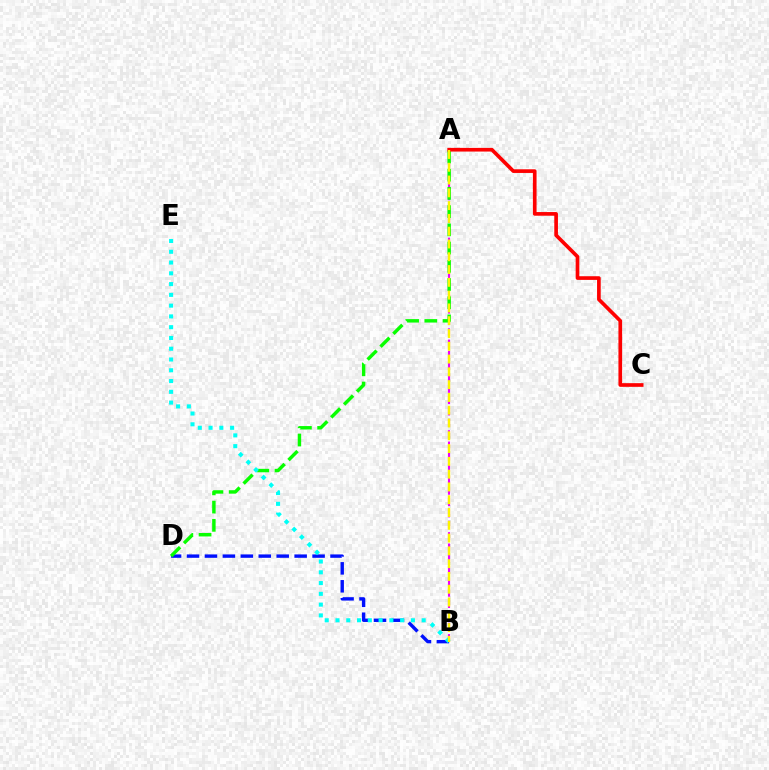{('A', 'B'): [{'color': '#ee00ff', 'line_style': 'dashed', 'thickness': 1.54}, {'color': '#fcf500', 'line_style': 'dashed', 'thickness': 1.74}], ('B', 'D'): [{'color': '#0010ff', 'line_style': 'dashed', 'thickness': 2.44}], ('A', 'D'): [{'color': '#08ff00', 'line_style': 'dashed', 'thickness': 2.48}], ('A', 'C'): [{'color': '#ff0000', 'line_style': 'solid', 'thickness': 2.64}], ('B', 'E'): [{'color': '#00fff6', 'line_style': 'dotted', 'thickness': 2.93}]}